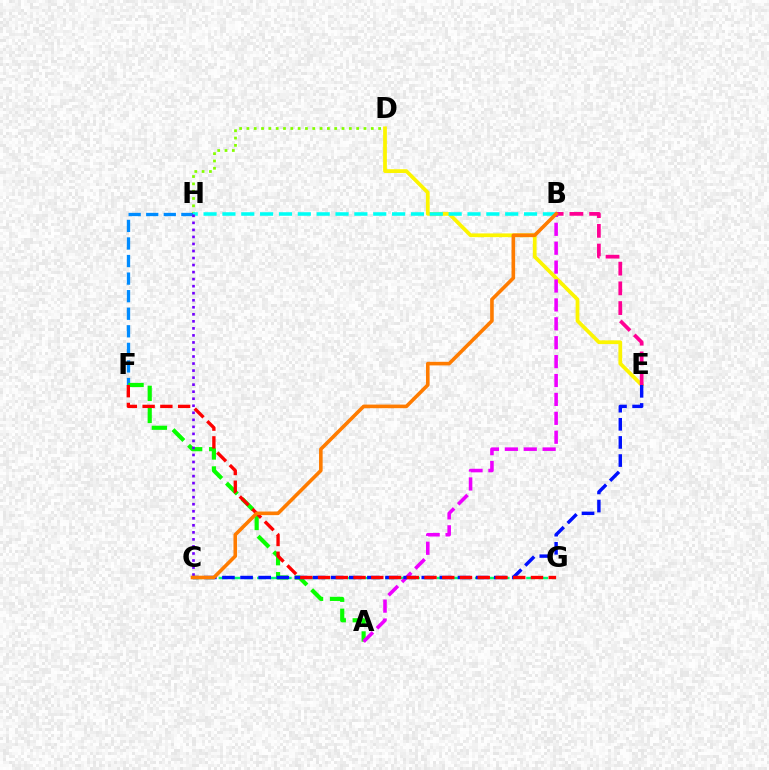{('D', 'E'): [{'color': '#fcf500', 'line_style': 'solid', 'thickness': 2.69}], ('D', 'H'): [{'color': '#84ff00', 'line_style': 'dotted', 'thickness': 1.99}], ('C', 'G'): [{'color': '#00ff74', 'line_style': 'dashed', 'thickness': 1.74}], ('B', 'E'): [{'color': '#ff0094', 'line_style': 'dashed', 'thickness': 2.68}], ('F', 'H'): [{'color': '#008cff', 'line_style': 'dashed', 'thickness': 2.39}], ('B', 'H'): [{'color': '#00fff6', 'line_style': 'dashed', 'thickness': 2.56}], ('A', 'F'): [{'color': '#08ff00', 'line_style': 'dashed', 'thickness': 3.0}], ('A', 'B'): [{'color': '#ee00ff', 'line_style': 'dashed', 'thickness': 2.57}], ('C', 'H'): [{'color': '#7200ff', 'line_style': 'dotted', 'thickness': 1.91}], ('C', 'E'): [{'color': '#0010ff', 'line_style': 'dashed', 'thickness': 2.46}], ('F', 'G'): [{'color': '#ff0000', 'line_style': 'dashed', 'thickness': 2.41}], ('B', 'C'): [{'color': '#ff7c00', 'line_style': 'solid', 'thickness': 2.59}]}